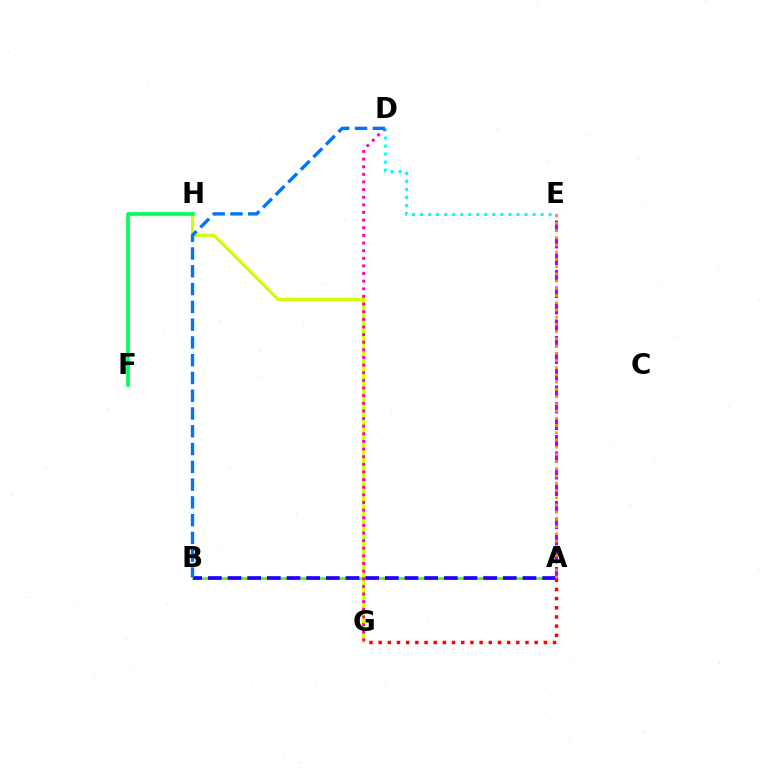{('A', 'B'): [{'color': '#3dff00', 'line_style': 'solid', 'thickness': 1.82}, {'color': '#2500ff', 'line_style': 'dashed', 'thickness': 2.67}], ('D', 'E'): [{'color': '#00fff6', 'line_style': 'dotted', 'thickness': 2.18}], ('A', 'E'): [{'color': '#b900ff', 'line_style': 'dashed', 'thickness': 2.24}, {'color': '#ff9400', 'line_style': 'dotted', 'thickness': 1.96}], ('G', 'H'): [{'color': '#d1ff00', 'line_style': 'solid', 'thickness': 2.26}], ('A', 'G'): [{'color': '#ff0000', 'line_style': 'dotted', 'thickness': 2.49}], ('D', 'G'): [{'color': '#ff00ac', 'line_style': 'dotted', 'thickness': 2.07}], ('F', 'H'): [{'color': '#00ff5c', 'line_style': 'solid', 'thickness': 2.61}], ('B', 'D'): [{'color': '#0074ff', 'line_style': 'dashed', 'thickness': 2.41}]}